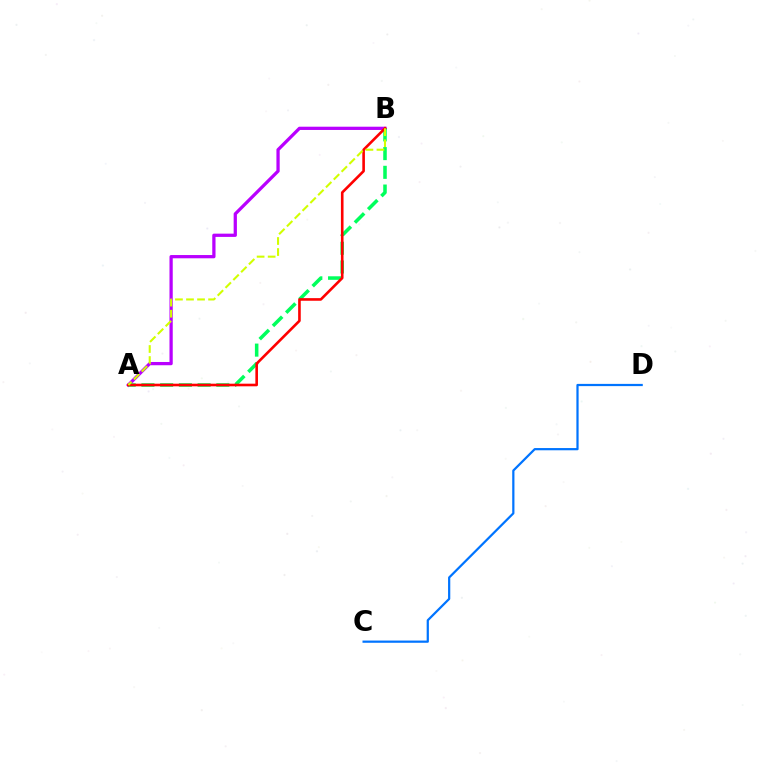{('A', 'B'): [{'color': '#b900ff', 'line_style': 'solid', 'thickness': 2.34}, {'color': '#00ff5c', 'line_style': 'dashed', 'thickness': 2.54}, {'color': '#ff0000', 'line_style': 'solid', 'thickness': 1.88}, {'color': '#d1ff00', 'line_style': 'dashed', 'thickness': 1.5}], ('C', 'D'): [{'color': '#0074ff', 'line_style': 'solid', 'thickness': 1.6}]}